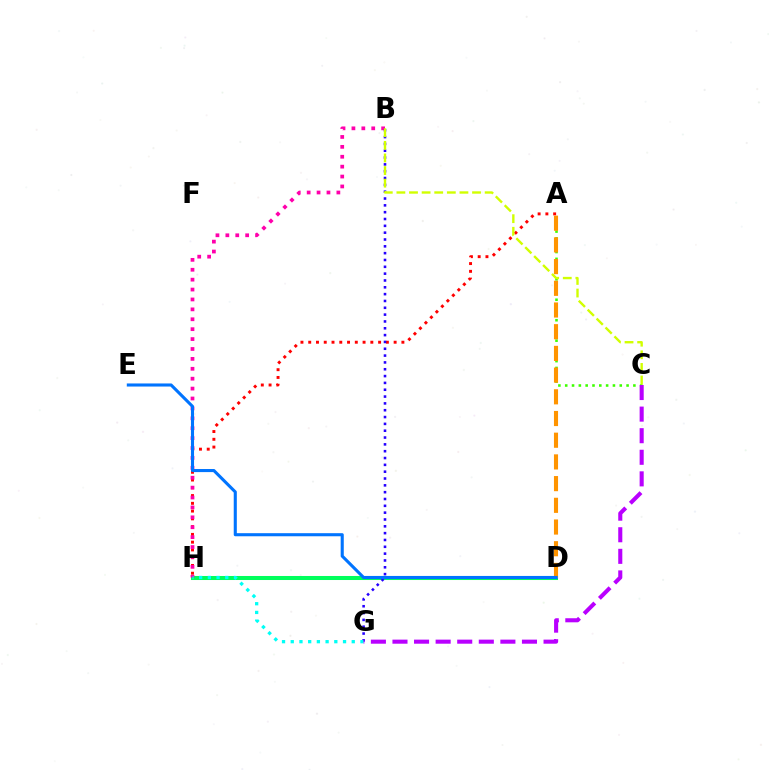{('A', 'H'): [{'color': '#ff0000', 'line_style': 'dotted', 'thickness': 2.11}], ('A', 'C'): [{'color': '#3dff00', 'line_style': 'dotted', 'thickness': 1.85}], ('D', 'H'): [{'color': '#00ff5c', 'line_style': 'solid', 'thickness': 2.9}], ('B', 'H'): [{'color': '#ff00ac', 'line_style': 'dotted', 'thickness': 2.69}], ('A', 'D'): [{'color': '#ff9400', 'line_style': 'dashed', 'thickness': 2.95}], ('B', 'G'): [{'color': '#2500ff', 'line_style': 'dotted', 'thickness': 1.86}], ('G', 'H'): [{'color': '#00fff6', 'line_style': 'dotted', 'thickness': 2.37}], ('C', 'G'): [{'color': '#b900ff', 'line_style': 'dashed', 'thickness': 2.93}], ('B', 'C'): [{'color': '#d1ff00', 'line_style': 'dashed', 'thickness': 1.71}], ('D', 'E'): [{'color': '#0074ff', 'line_style': 'solid', 'thickness': 2.22}]}